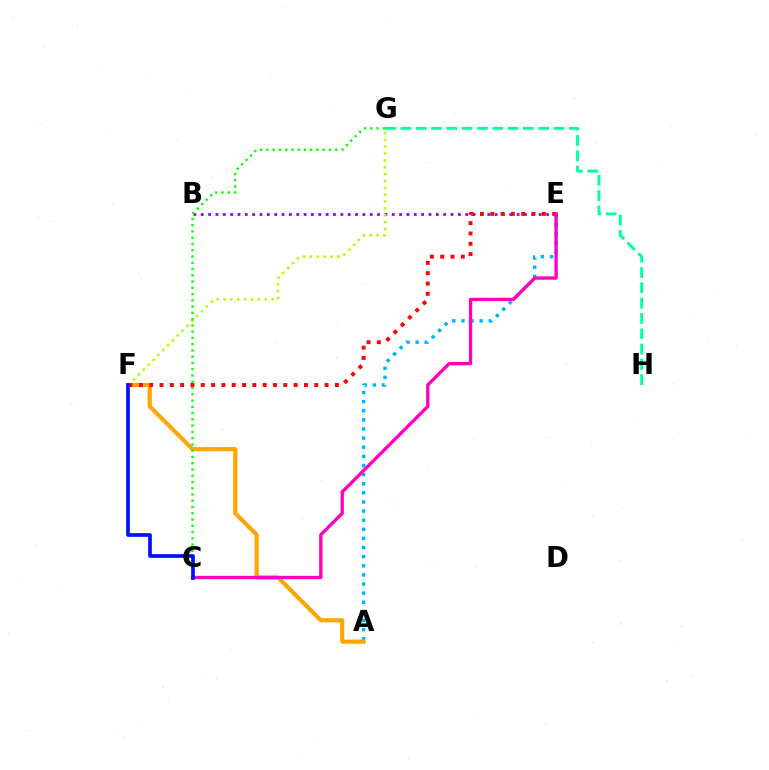{('B', 'E'): [{'color': '#9b00ff', 'line_style': 'dotted', 'thickness': 2.0}], ('F', 'G'): [{'color': '#b3ff00', 'line_style': 'dotted', 'thickness': 1.86}], ('G', 'H'): [{'color': '#00ff9d', 'line_style': 'dashed', 'thickness': 2.08}], ('A', 'E'): [{'color': '#00b5ff', 'line_style': 'dotted', 'thickness': 2.48}], ('A', 'F'): [{'color': '#ffa500', 'line_style': 'solid', 'thickness': 2.99}], ('E', 'F'): [{'color': '#ff0000', 'line_style': 'dotted', 'thickness': 2.8}], ('C', 'E'): [{'color': '#ff00bd', 'line_style': 'solid', 'thickness': 2.39}], ('C', 'G'): [{'color': '#08ff00', 'line_style': 'dotted', 'thickness': 1.7}], ('C', 'F'): [{'color': '#0010ff', 'line_style': 'solid', 'thickness': 2.66}]}